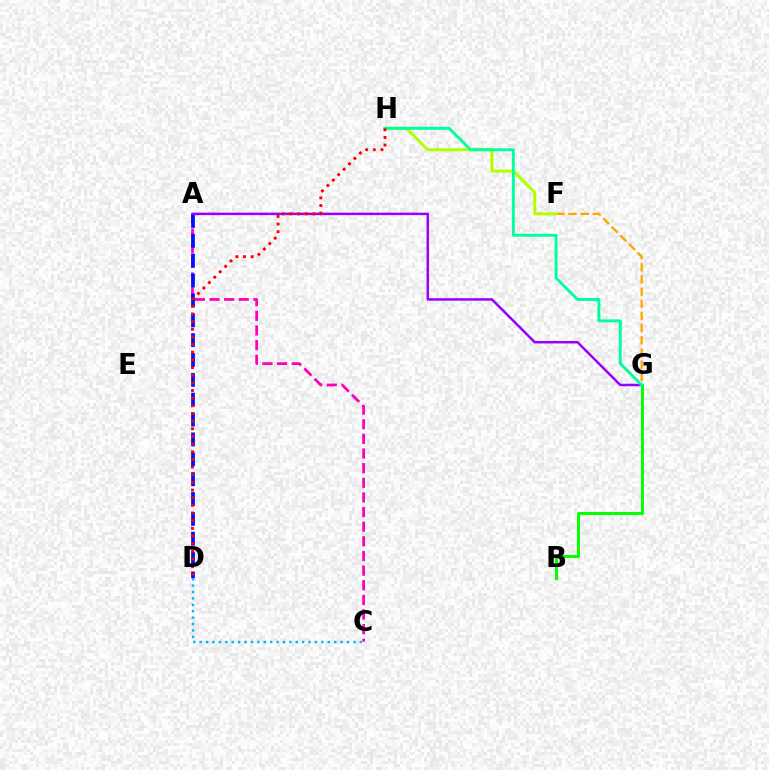{('A', 'C'): [{'color': '#ff00bd', 'line_style': 'dashed', 'thickness': 1.99}], ('C', 'D'): [{'color': '#00b5ff', 'line_style': 'dotted', 'thickness': 1.74}], ('A', 'D'): [{'color': '#0010ff', 'line_style': 'dashed', 'thickness': 2.7}], ('F', 'G'): [{'color': '#ffa500', 'line_style': 'dashed', 'thickness': 1.65}], ('B', 'G'): [{'color': '#08ff00', 'line_style': 'solid', 'thickness': 2.14}], ('F', 'H'): [{'color': '#b3ff00', 'line_style': 'solid', 'thickness': 2.17}], ('A', 'G'): [{'color': '#9b00ff', 'line_style': 'solid', 'thickness': 1.8}], ('G', 'H'): [{'color': '#00ff9d', 'line_style': 'solid', 'thickness': 2.1}], ('D', 'H'): [{'color': '#ff0000', 'line_style': 'dotted', 'thickness': 2.08}]}